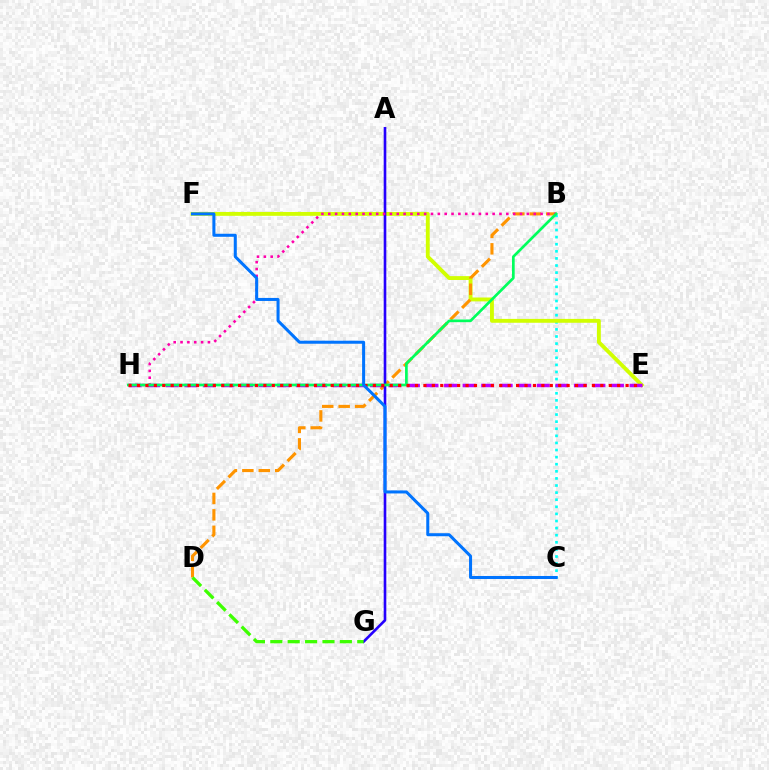{('B', 'C'): [{'color': '#00fff6', 'line_style': 'dotted', 'thickness': 1.93}], ('E', 'F'): [{'color': '#d1ff00', 'line_style': 'solid', 'thickness': 2.79}], ('B', 'D'): [{'color': '#ff9400', 'line_style': 'dashed', 'thickness': 2.23}], ('A', 'G'): [{'color': '#2500ff', 'line_style': 'solid', 'thickness': 1.89}], ('E', 'H'): [{'color': '#b900ff', 'line_style': 'dashed', 'thickness': 2.52}, {'color': '#ff0000', 'line_style': 'dotted', 'thickness': 2.29}], ('B', 'H'): [{'color': '#ff00ac', 'line_style': 'dotted', 'thickness': 1.86}, {'color': '#00ff5c', 'line_style': 'solid', 'thickness': 1.94}], ('C', 'F'): [{'color': '#0074ff', 'line_style': 'solid', 'thickness': 2.18}], ('D', 'G'): [{'color': '#3dff00', 'line_style': 'dashed', 'thickness': 2.36}]}